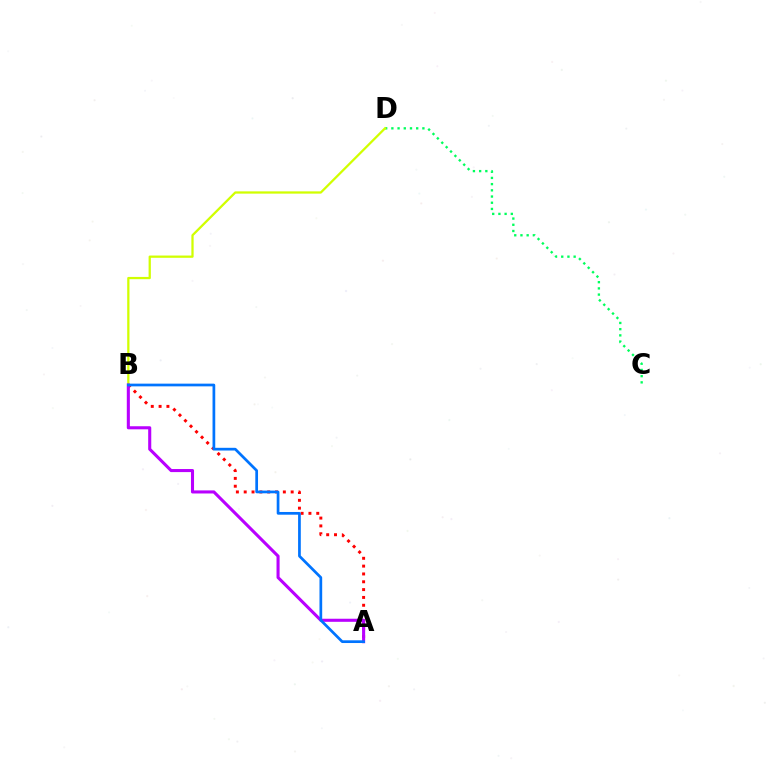{('A', 'B'): [{'color': '#ff0000', 'line_style': 'dotted', 'thickness': 2.13}, {'color': '#b900ff', 'line_style': 'solid', 'thickness': 2.21}, {'color': '#0074ff', 'line_style': 'solid', 'thickness': 1.95}], ('C', 'D'): [{'color': '#00ff5c', 'line_style': 'dotted', 'thickness': 1.69}], ('B', 'D'): [{'color': '#d1ff00', 'line_style': 'solid', 'thickness': 1.63}]}